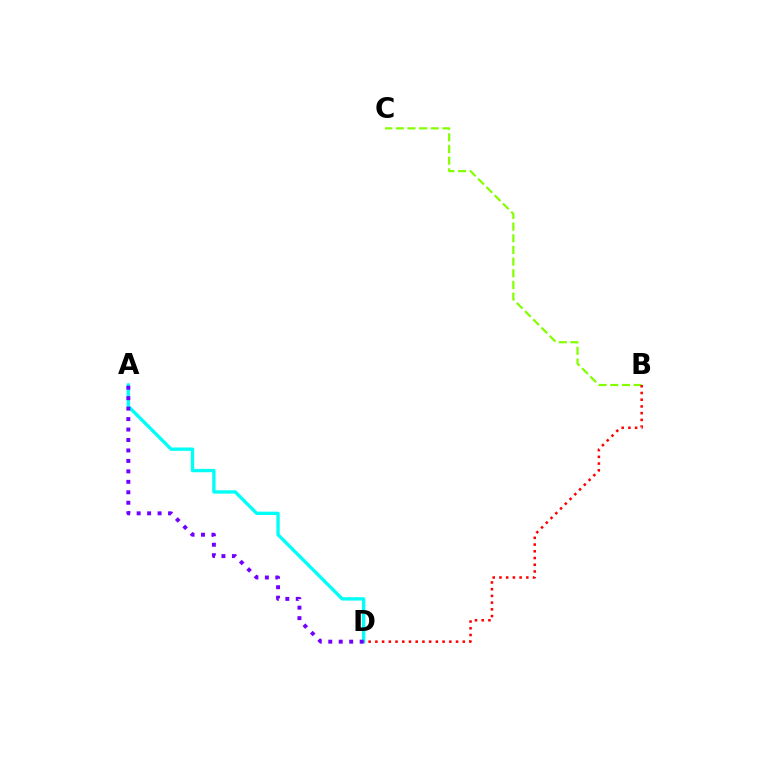{('B', 'C'): [{'color': '#84ff00', 'line_style': 'dashed', 'thickness': 1.59}], ('A', 'D'): [{'color': '#00fff6', 'line_style': 'solid', 'thickness': 2.41}, {'color': '#7200ff', 'line_style': 'dotted', 'thickness': 2.84}], ('B', 'D'): [{'color': '#ff0000', 'line_style': 'dotted', 'thickness': 1.83}]}